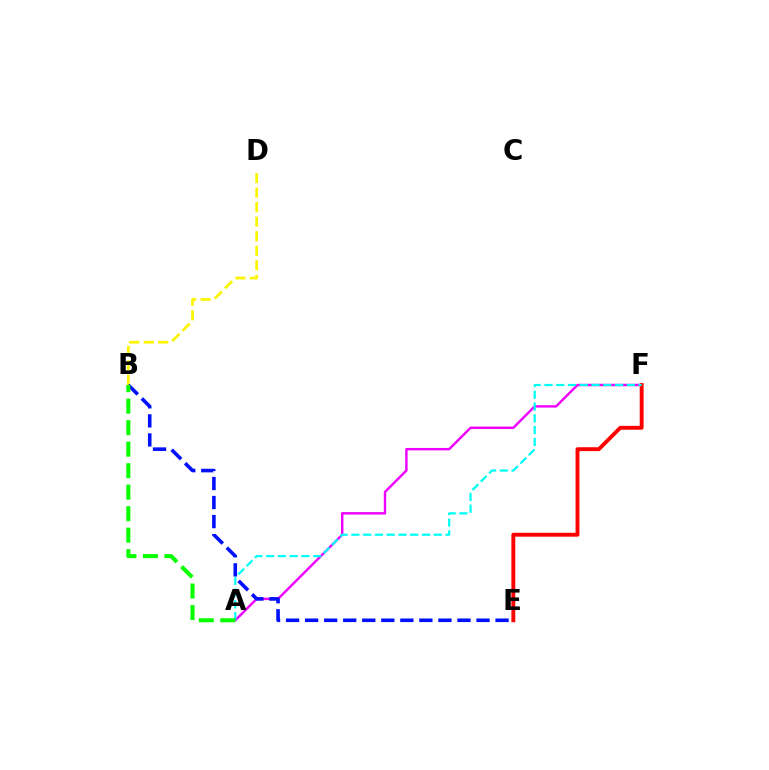{('A', 'F'): [{'color': '#ee00ff', 'line_style': 'solid', 'thickness': 1.75}, {'color': '#00fff6', 'line_style': 'dashed', 'thickness': 1.6}], ('B', 'D'): [{'color': '#fcf500', 'line_style': 'dashed', 'thickness': 1.97}], ('E', 'F'): [{'color': '#ff0000', 'line_style': 'solid', 'thickness': 2.8}], ('B', 'E'): [{'color': '#0010ff', 'line_style': 'dashed', 'thickness': 2.59}], ('A', 'B'): [{'color': '#08ff00', 'line_style': 'dashed', 'thickness': 2.92}]}